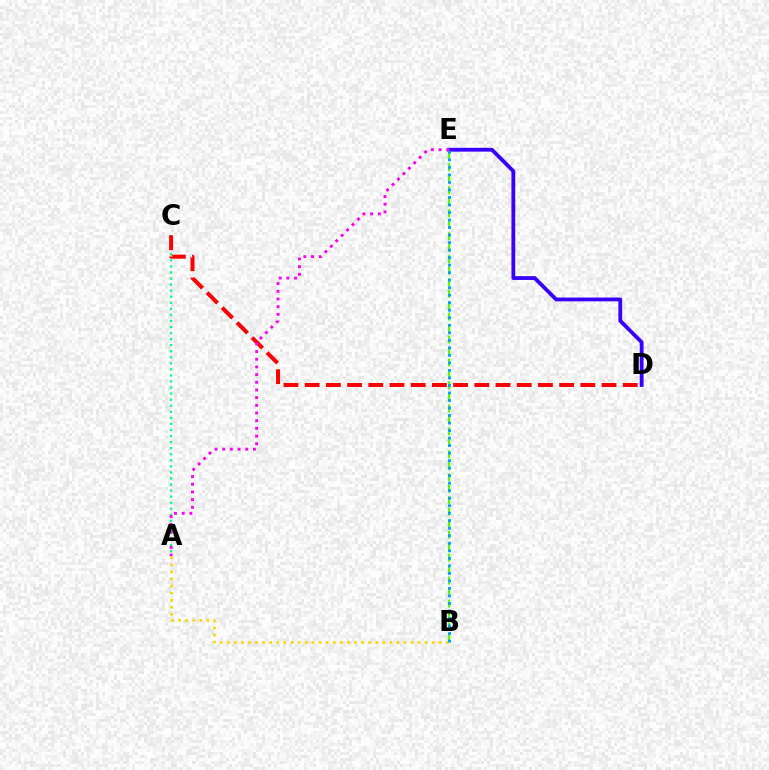{('A', 'B'): [{'color': '#ffd500', 'line_style': 'dotted', 'thickness': 1.92}], ('A', 'C'): [{'color': '#00ff86', 'line_style': 'dotted', 'thickness': 1.65}], ('C', 'D'): [{'color': '#ff0000', 'line_style': 'dashed', 'thickness': 2.88}], ('B', 'E'): [{'color': '#4fff00', 'line_style': 'dashed', 'thickness': 1.56}, {'color': '#009eff', 'line_style': 'dotted', 'thickness': 2.04}], ('D', 'E'): [{'color': '#3700ff', 'line_style': 'solid', 'thickness': 2.74}], ('A', 'E'): [{'color': '#ff00ed', 'line_style': 'dotted', 'thickness': 2.09}]}